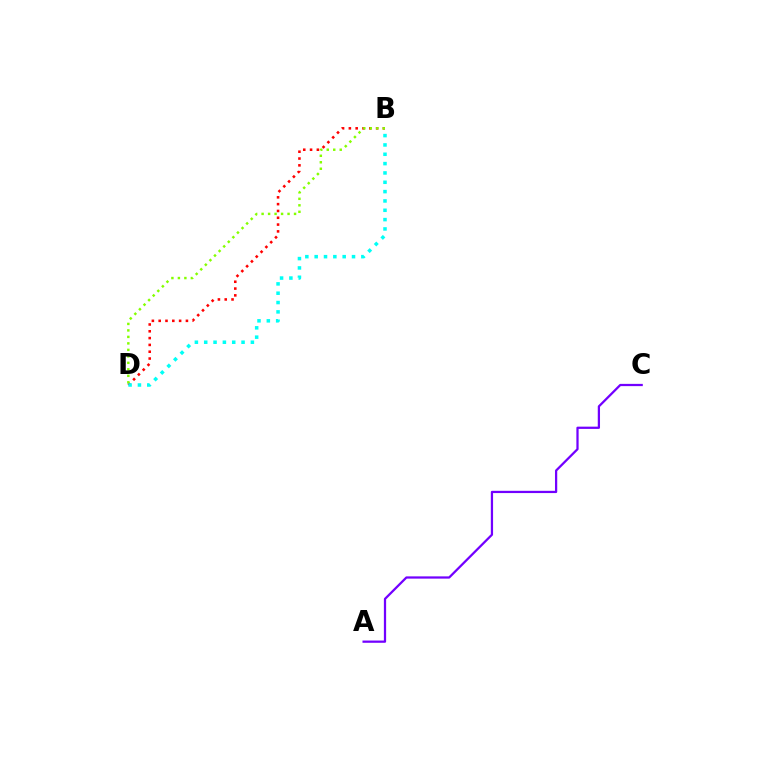{('A', 'C'): [{'color': '#7200ff', 'line_style': 'solid', 'thickness': 1.62}], ('B', 'D'): [{'color': '#ff0000', 'line_style': 'dotted', 'thickness': 1.85}, {'color': '#84ff00', 'line_style': 'dotted', 'thickness': 1.76}, {'color': '#00fff6', 'line_style': 'dotted', 'thickness': 2.54}]}